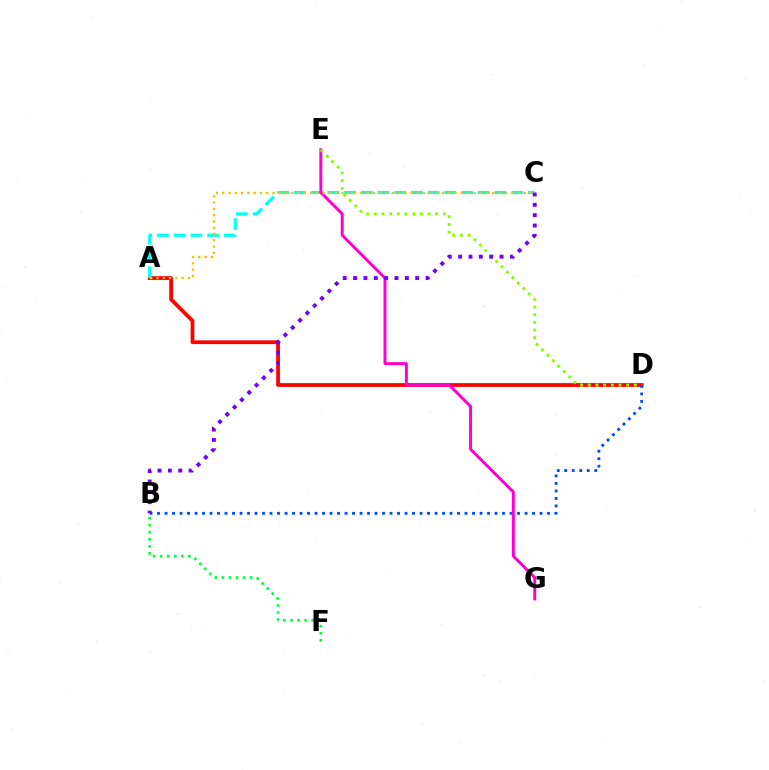{('A', 'D'): [{'color': '#ff0000', 'line_style': 'solid', 'thickness': 2.7}], ('B', 'D'): [{'color': '#004bff', 'line_style': 'dotted', 'thickness': 2.04}], ('B', 'F'): [{'color': '#00ff39', 'line_style': 'dotted', 'thickness': 1.92}], ('A', 'C'): [{'color': '#00fff6', 'line_style': 'dashed', 'thickness': 2.27}, {'color': '#ffbd00', 'line_style': 'dotted', 'thickness': 1.71}], ('E', 'G'): [{'color': '#ff00cf', 'line_style': 'solid', 'thickness': 2.14}], ('D', 'E'): [{'color': '#84ff00', 'line_style': 'dotted', 'thickness': 2.09}], ('B', 'C'): [{'color': '#7200ff', 'line_style': 'dotted', 'thickness': 2.81}]}